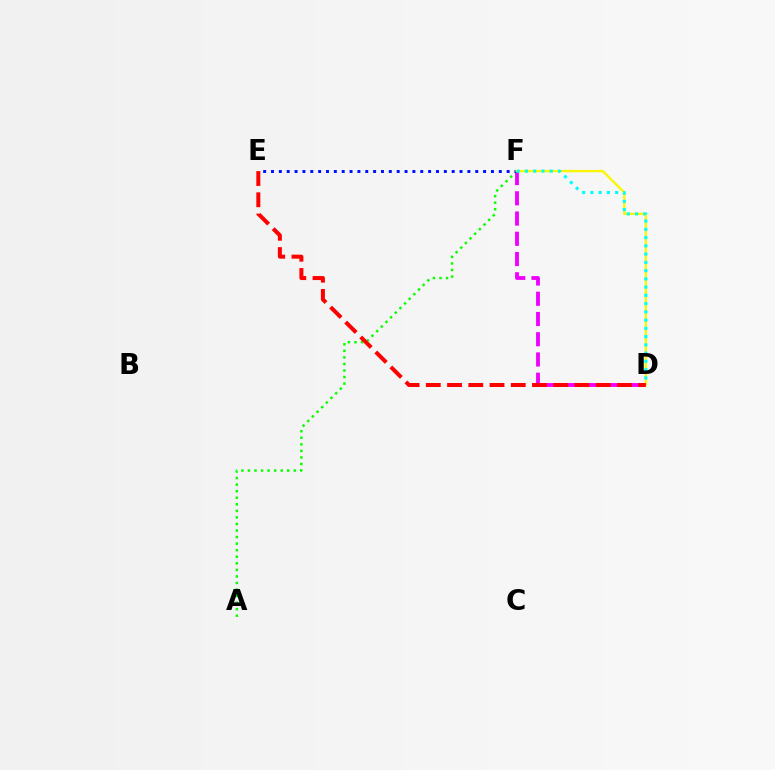{('A', 'F'): [{'color': '#08ff00', 'line_style': 'dotted', 'thickness': 1.78}], ('D', 'F'): [{'color': '#ee00ff', 'line_style': 'dashed', 'thickness': 2.75}, {'color': '#fcf500', 'line_style': 'solid', 'thickness': 1.67}, {'color': '#00fff6', 'line_style': 'dotted', 'thickness': 2.24}], ('E', 'F'): [{'color': '#0010ff', 'line_style': 'dotted', 'thickness': 2.13}], ('D', 'E'): [{'color': '#ff0000', 'line_style': 'dashed', 'thickness': 2.89}]}